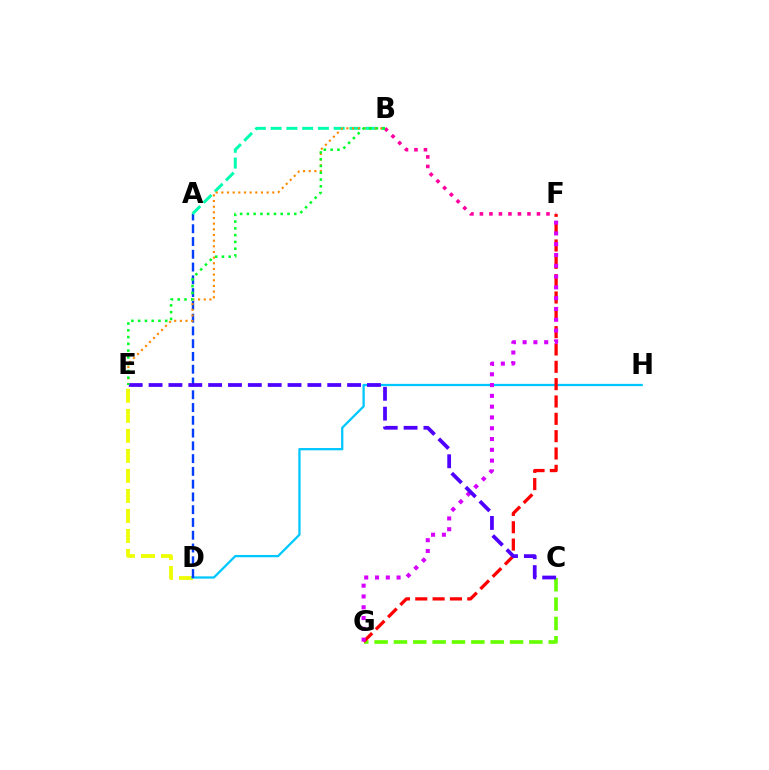{('C', 'G'): [{'color': '#66ff00', 'line_style': 'dashed', 'thickness': 2.63}], ('D', 'E'): [{'color': '#eeff00', 'line_style': 'dashed', 'thickness': 2.72}], ('D', 'H'): [{'color': '#00c7ff', 'line_style': 'solid', 'thickness': 1.64}], ('B', 'F'): [{'color': '#ff00a0', 'line_style': 'dotted', 'thickness': 2.58}], ('F', 'G'): [{'color': '#ff0000', 'line_style': 'dashed', 'thickness': 2.35}, {'color': '#d600ff', 'line_style': 'dotted', 'thickness': 2.93}], ('A', 'D'): [{'color': '#003fff', 'line_style': 'dashed', 'thickness': 1.73}], ('A', 'B'): [{'color': '#00ffaf', 'line_style': 'dashed', 'thickness': 2.14}], ('B', 'E'): [{'color': '#ff8800', 'line_style': 'dotted', 'thickness': 1.54}, {'color': '#00ff27', 'line_style': 'dotted', 'thickness': 1.84}], ('C', 'E'): [{'color': '#4f00ff', 'line_style': 'dashed', 'thickness': 2.7}]}